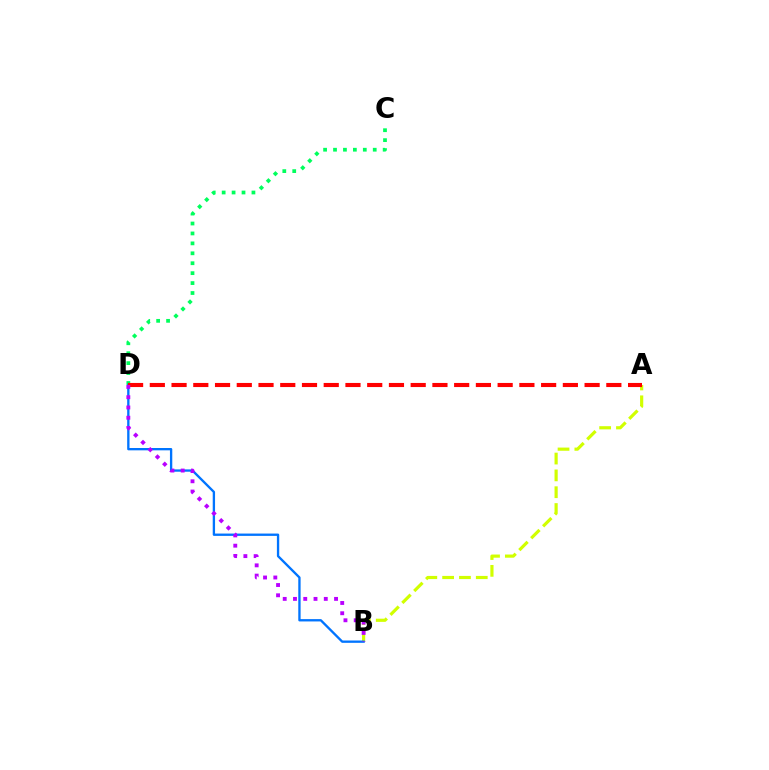{('C', 'D'): [{'color': '#00ff5c', 'line_style': 'dotted', 'thickness': 2.7}], ('A', 'B'): [{'color': '#d1ff00', 'line_style': 'dashed', 'thickness': 2.29}], ('B', 'D'): [{'color': '#0074ff', 'line_style': 'solid', 'thickness': 1.68}, {'color': '#b900ff', 'line_style': 'dotted', 'thickness': 2.79}], ('A', 'D'): [{'color': '#ff0000', 'line_style': 'dashed', 'thickness': 2.95}]}